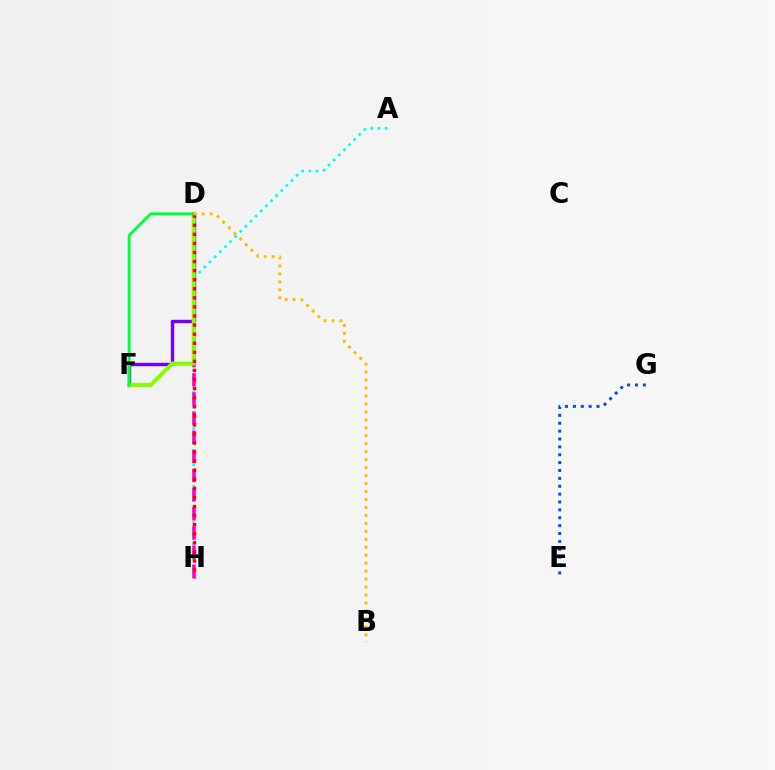{('A', 'H'): [{'color': '#00fff6', 'line_style': 'dotted', 'thickness': 1.96}], ('D', 'H'): [{'color': '#ff00cf', 'line_style': 'dashed', 'thickness': 2.6}, {'color': '#ff0000', 'line_style': 'dotted', 'thickness': 2.47}], ('E', 'G'): [{'color': '#004bff', 'line_style': 'dotted', 'thickness': 2.14}], ('D', 'F'): [{'color': '#7200ff', 'line_style': 'solid', 'thickness': 2.44}, {'color': '#84ff00', 'line_style': 'solid', 'thickness': 2.9}, {'color': '#00ff39', 'line_style': 'solid', 'thickness': 2.1}], ('B', 'D'): [{'color': '#ffbd00', 'line_style': 'dotted', 'thickness': 2.16}]}